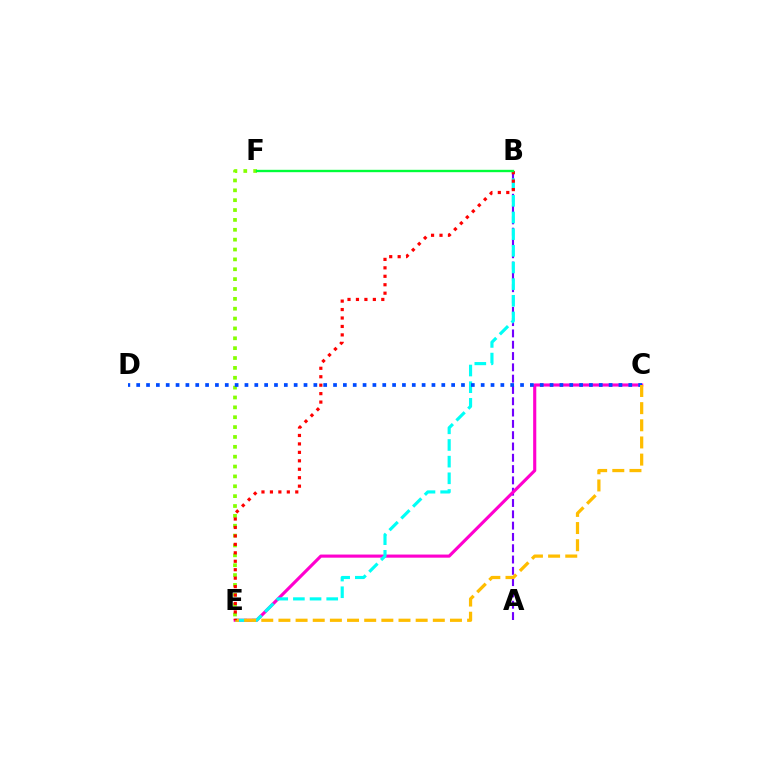{('A', 'B'): [{'color': '#7200ff', 'line_style': 'dashed', 'thickness': 1.54}], ('C', 'E'): [{'color': '#ff00cf', 'line_style': 'solid', 'thickness': 2.25}, {'color': '#ffbd00', 'line_style': 'dashed', 'thickness': 2.33}], ('B', 'E'): [{'color': '#00fff6', 'line_style': 'dashed', 'thickness': 2.26}, {'color': '#ff0000', 'line_style': 'dotted', 'thickness': 2.3}], ('E', 'F'): [{'color': '#84ff00', 'line_style': 'dotted', 'thickness': 2.68}], ('C', 'D'): [{'color': '#004bff', 'line_style': 'dotted', 'thickness': 2.67}], ('B', 'F'): [{'color': '#00ff39', 'line_style': 'solid', 'thickness': 1.7}]}